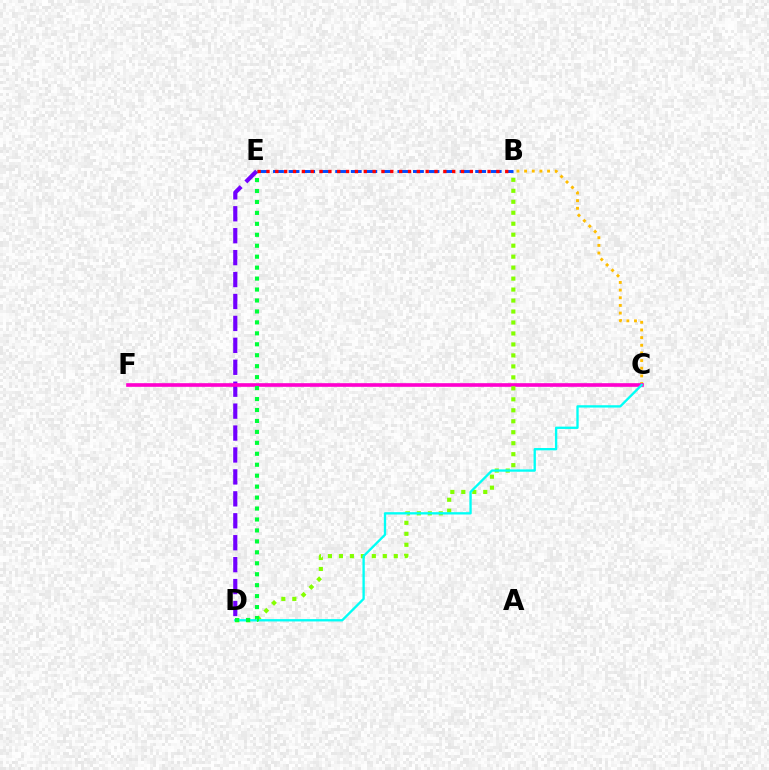{('D', 'E'): [{'color': '#7200ff', 'line_style': 'dashed', 'thickness': 2.98}, {'color': '#00ff39', 'line_style': 'dotted', 'thickness': 2.98}], ('B', 'C'): [{'color': '#ffbd00', 'line_style': 'dotted', 'thickness': 2.08}], ('C', 'F'): [{'color': '#ff00cf', 'line_style': 'solid', 'thickness': 2.62}], ('B', 'D'): [{'color': '#84ff00', 'line_style': 'dotted', 'thickness': 2.98}], ('C', 'D'): [{'color': '#00fff6', 'line_style': 'solid', 'thickness': 1.68}], ('B', 'E'): [{'color': '#004bff', 'line_style': 'dashed', 'thickness': 2.11}, {'color': '#ff0000', 'line_style': 'dotted', 'thickness': 2.4}]}